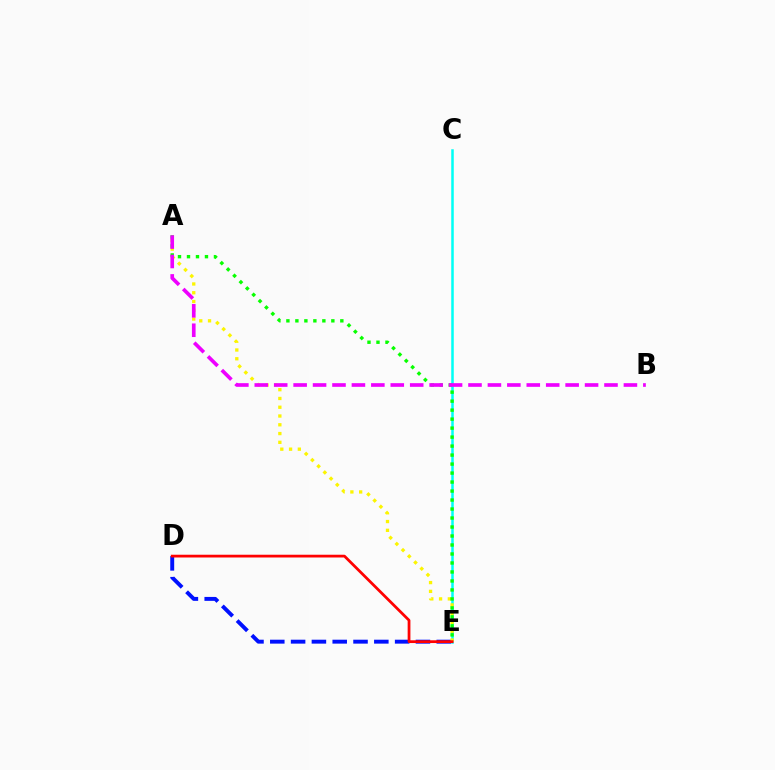{('D', 'E'): [{'color': '#0010ff', 'line_style': 'dashed', 'thickness': 2.83}, {'color': '#ff0000', 'line_style': 'solid', 'thickness': 1.99}], ('C', 'E'): [{'color': '#00fff6', 'line_style': 'solid', 'thickness': 1.82}], ('A', 'E'): [{'color': '#fcf500', 'line_style': 'dotted', 'thickness': 2.38}, {'color': '#08ff00', 'line_style': 'dotted', 'thickness': 2.44}], ('A', 'B'): [{'color': '#ee00ff', 'line_style': 'dashed', 'thickness': 2.64}]}